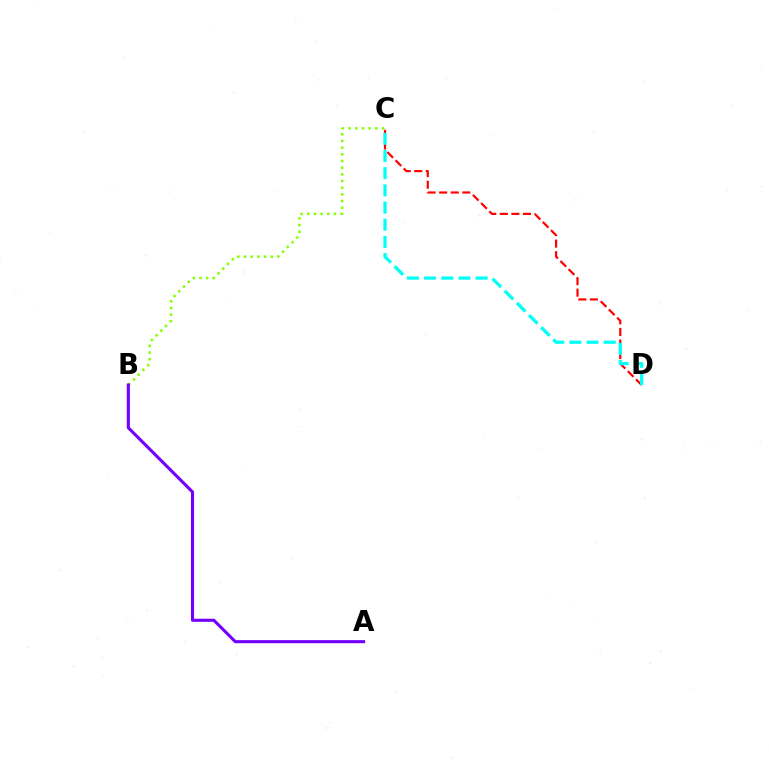{('B', 'C'): [{'color': '#84ff00', 'line_style': 'dotted', 'thickness': 1.81}], ('A', 'B'): [{'color': '#7200ff', 'line_style': 'solid', 'thickness': 2.22}], ('C', 'D'): [{'color': '#ff0000', 'line_style': 'dashed', 'thickness': 1.57}, {'color': '#00fff6', 'line_style': 'dashed', 'thickness': 2.33}]}